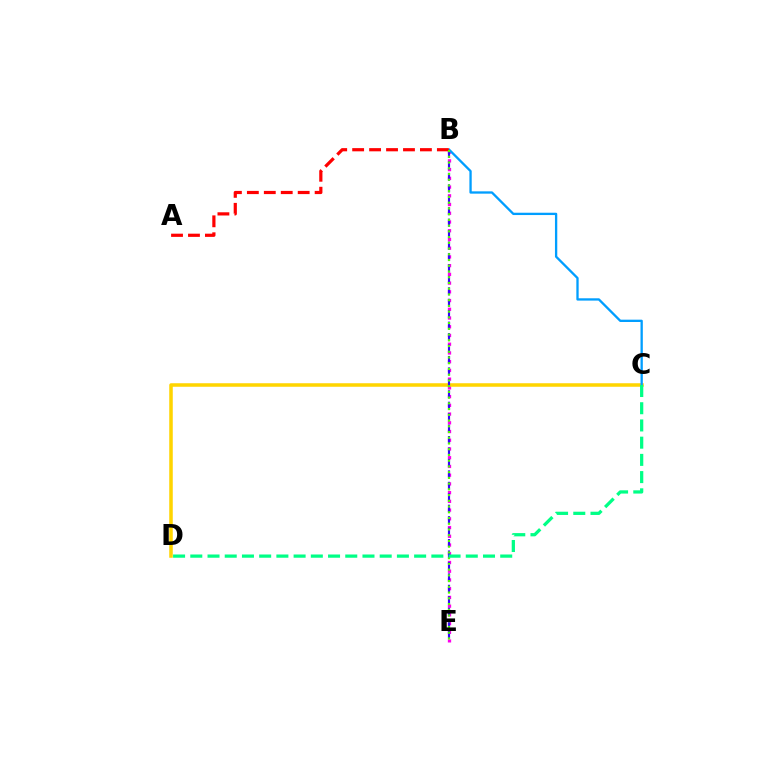{('B', 'E'): [{'color': '#ff00ed', 'line_style': 'dotted', 'thickness': 2.37}, {'color': '#3700ff', 'line_style': 'dashed', 'thickness': 1.55}, {'color': '#4fff00', 'line_style': 'dotted', 'thickness': 1.56}], ('C', 'D'): [{'color': '#ffd500', 'line_style': 'solid', 'thickness': 2.54}, {'color': '#00ff86', 'line_style': 'dashed', 'thickness': 2.34}], ('B', 'C'): [{'color': '#009eff', 'line_style': 'solid', 'thickness': 1.67}], ('A', 'B'): [{'color': '#ff0000', 'line_style': 'dashed', 'thickness': 2.3}]}